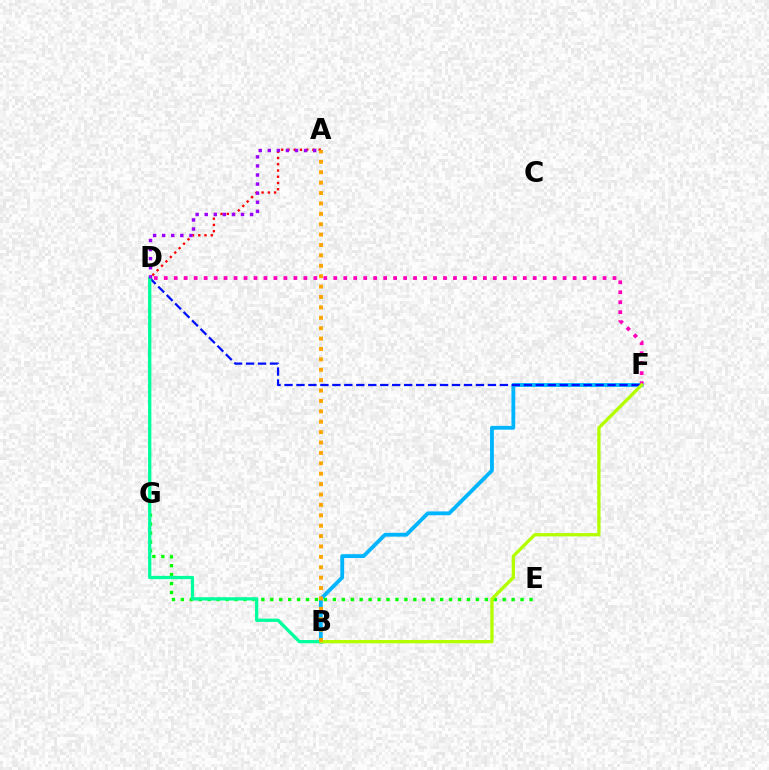{('E', 'G'): [{'color': '#08ff00', 'line_style': 'dotted', 'thickness': 2.43}], ('B', 'F'): [{'color': '#00b5ff', 'line_style': 'solid', 'thickness': 2.75}, {'color': '#b3ff00', 'line_style': 'solid', 'thickness': 2.39}], ('D', 'F'): [{'color': '#ff00bd', 'line_style': 'dotted', 'thickness': 2.71}, {'color': '#0010ff', 'line_style': 'dashed', 'thickness': 1.63}], ('A', 'G'): [{'color': '#ff0000', 'line_style': 'dotted', 'thickness': 1.7}], ('B', 'D'): [{'color': '#00ff9d', 'line_style': 'solid', 'thickness': 2.36}], ('A', 'B'): [{'color': '#ffa500', 'line_style': 'dotted', 'thickness': 2.82}], ('A', 'D'): [{'color': '#9b00ff', 'line_style': 'dotted', 'thickness': 2.47}]}